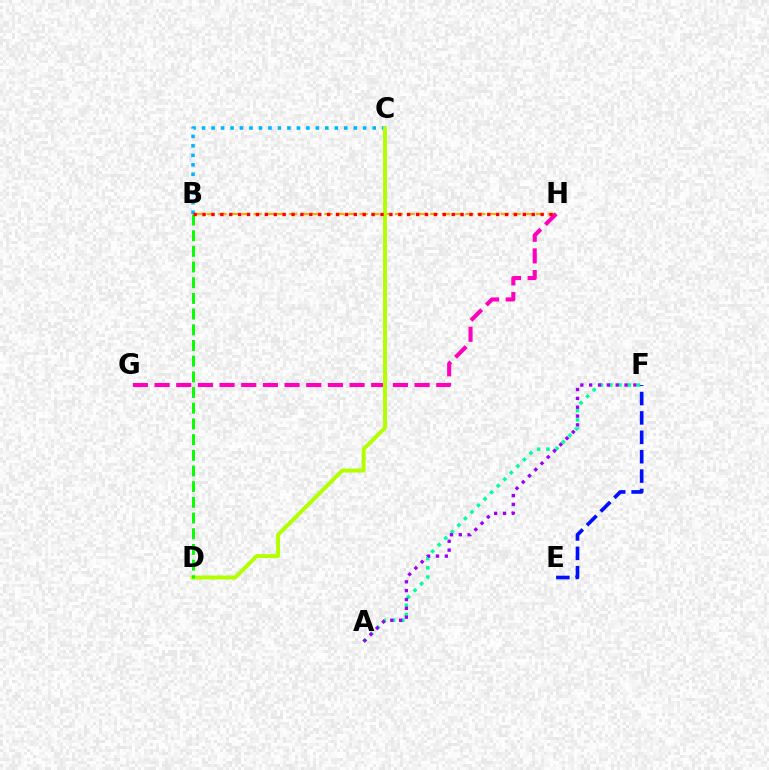{('B', 'H'): [{'color': '#ffa500', 'line_style': 'dashed', 'thickness': 1.6}, {'color': '#ff0000', 'line_style': 'dotted', 'thickness': 2.42}], ('G', 'H'): [{'color': '#ff00bd', 'line_style': 'dashed', 'thickness': 2.94}], ('B', 'C'): [{'color': '#00b5ff', 'line_style': 'dotted', 'thickness': 2.58}], ('C', 'D'): [{'color': '#b3ff00', 'line_style': 'solid', 'thickness': 2.84}], ('A', 'F'): [{'color': '#00ff9d', 'line_style': 'dotted', 'thickness': 2.52}, {'color': '#9b00ff', 'line_style': 'dotted', 'thickness': 2.4}], ('E', 'F'): [{'color': '#0010ff', 'line_style': 'dashed', 'thickness': 2.63}], ('B', 'D'): [{'color': '#08ff00', 'line_style': 'dashed', 'thickness': 2.13}]}